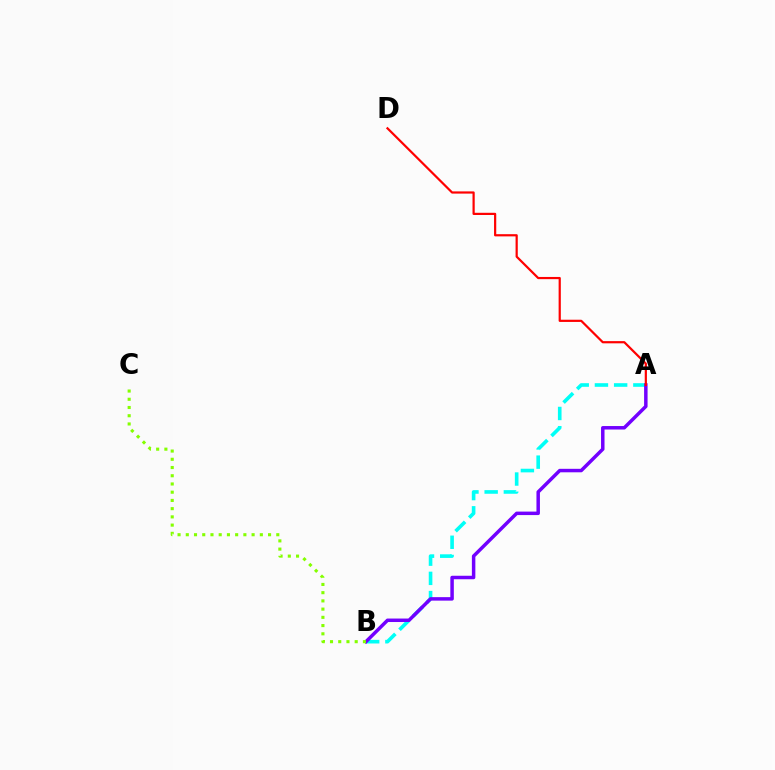{('A', 'B'): [{'color': '#00fff6', 'line_style': 'dashed', 'thickness': 2.61}, {'color': '#7200ff', 'line_style': 'solid', 'thickness': 2.51}], ('B', 'C'): [{'color': '#84ff00', 'line_style': 'dotted', 'thickness': 2.24}], ('A', 'D'): [{'color': '#ff0000', 'line_style': 'solid', 'thickness': 1.59}]}